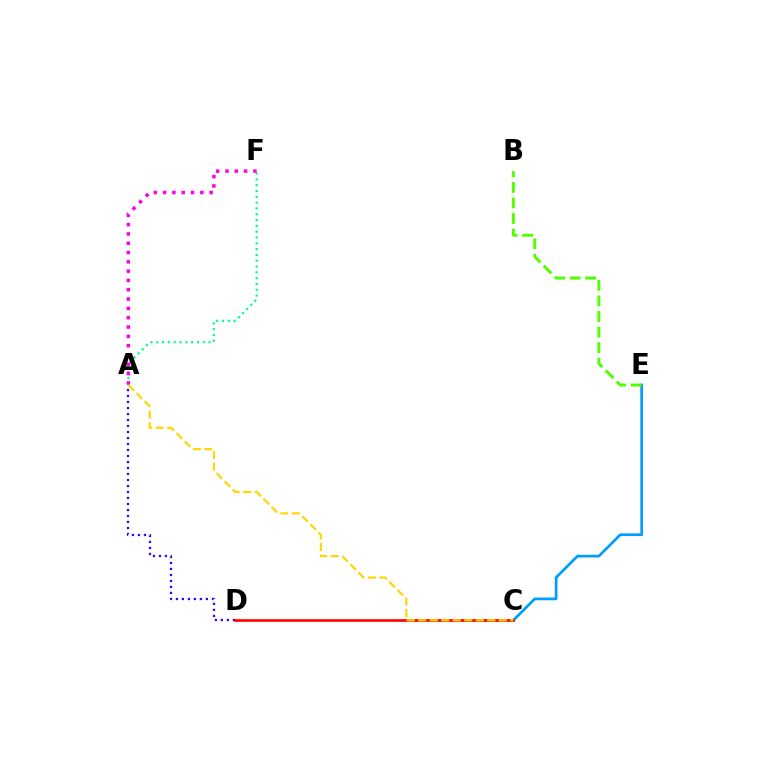{('C', 'E'): [{'color': '#009eff', 'line_style': 'solid', 'thickness': 1.96}], ('A', 'F'): [{'color': '#00ff86', 'line_style': 'dotted', 'thickness': 1.58}, {'color': '#ff00ed', 'line_style': 'dotted', 'thickness': 2.53}], ('A', 'D'): [{'color': '#3700ff', 'line_style': 'dotted', 'thickness': 1.63}], ('C', 'D'): [{'color': '#ff0000', 'line_style': 'solid', 'thickness': 1.91}], ('B', 'E'): [{'color': '#4fff00', 'line_style': 'dashed', 'thickness': 2.11}], ('A', 'C'): [{'color': '#ffd500', 'line_style': 'dashed', 'thickness': 1.56}]}